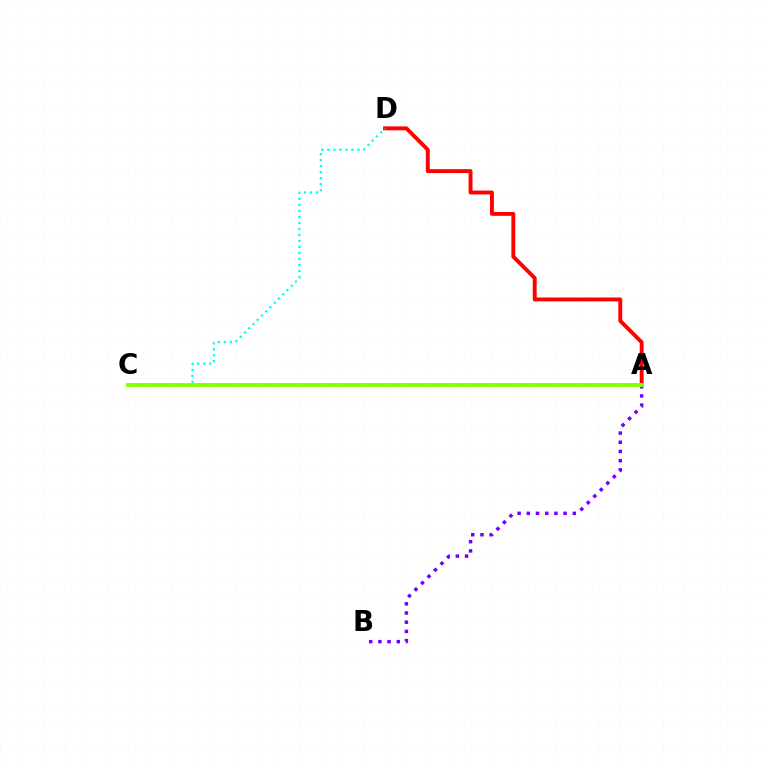{('A', 'D'): [{'color': '#ff0000', 'line_style': 'solid', 'thickness': 2.8}], ('A', 'B'): [{'color': '#7200ff', 'line_style': 'dotted', 'thickness': 2.5}], ('C', 'D'): [{'color': '#00fff6', 'line_style': 'dotted', 'thickness': 1.63}], ('A', 'C'): [{'color': '#84ff00', 'line_style': 'solid', 'thickness': 2.78}]}